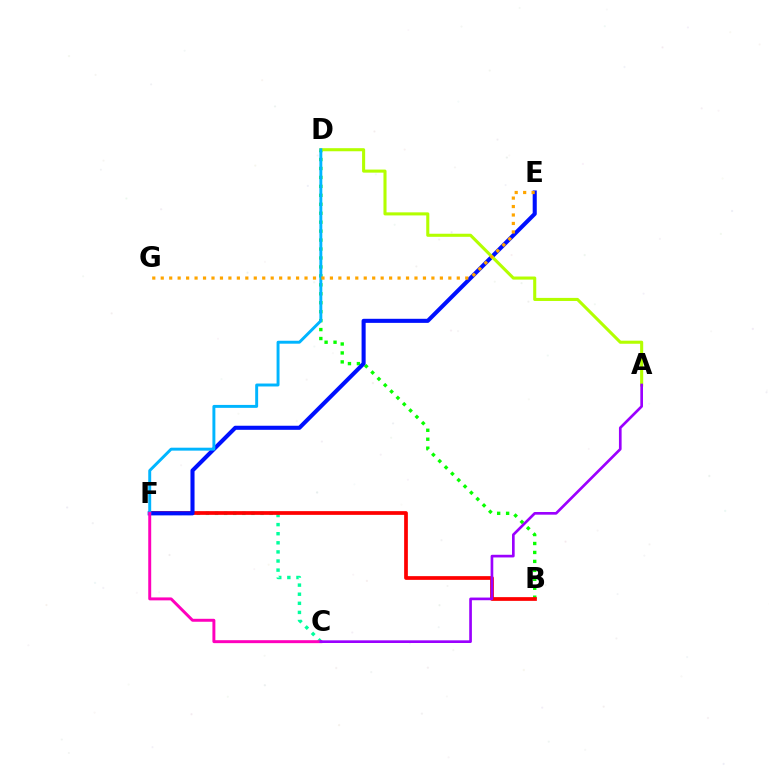{('C', 'F'): [{'color': '#00ff9d', 'line_style': 'dotted', 'thickness': 2.47}, {'color': '#ff00bd', 'line_style': 'solid', 'thickness': 2.13}], ('B', 'D'): [{'color': '#08ff00', 'line_style': 'dotted', 'thickness': 2.43}], ('B', 'F'): [{'color': '#ff0000', 'line_style': 'solid', 'thickness': 2.68}], ('E', 'F'): [{'color': '#0010ff', 'line_style': 'solid', 'thickness': 2.93}], ('A', 'D'): [{'color': '#b3ff00', 'line_style': 'solid', 'thickness': 2.21}], ('D', 'F'): [{'color': '#00b5ff', 'line_style': 'solid', 'thickness': 2.11}], ('A', 'C'): [{'color': '#9b00ff', 'line_style': 'solid', 'thickness': 1.92}], ('E', 'G'): [{'color': '#ffa500', 'line_style': 'dotted', 'thickness': 2.3}]}